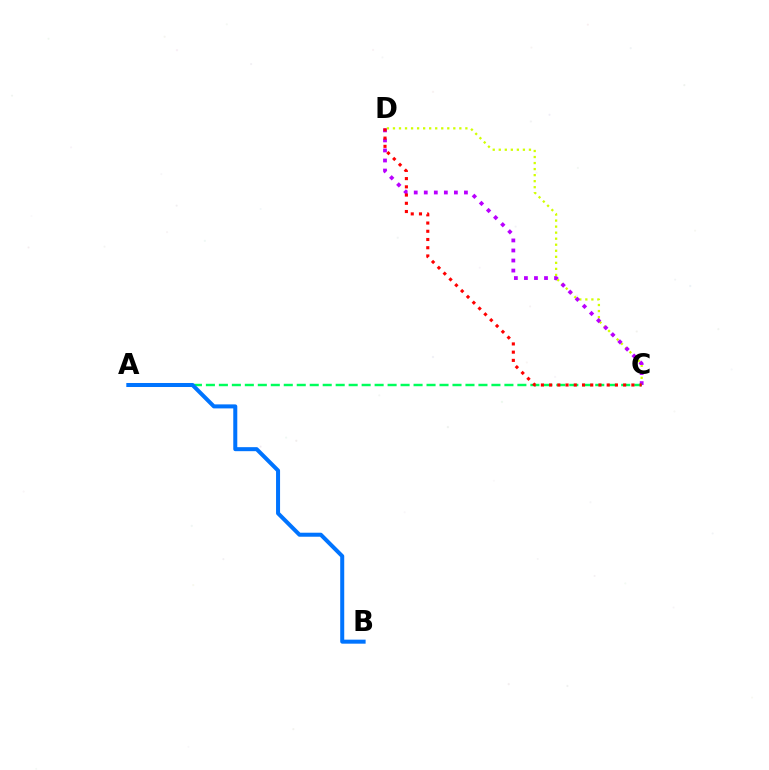{('C', 'D'): [{'color': '#d1ff00', 'line_style': 'dotted', 'thickness': 1.64}, {'color': '#b900ff', 'line_style': 'dotted', 'thickness': 2.73}, {'color': '#ff0000', 'line_style': 'dotted', 'thickness': 2.24}], ('A', 'C'): [{'color': '#00ff5c', 'line_style': 'dashed', 'thickness': 1.76}], ('A', 'B'): [{'color': '#0074ff', 'line_style': 'solid', 'thickness': 2.89}]}